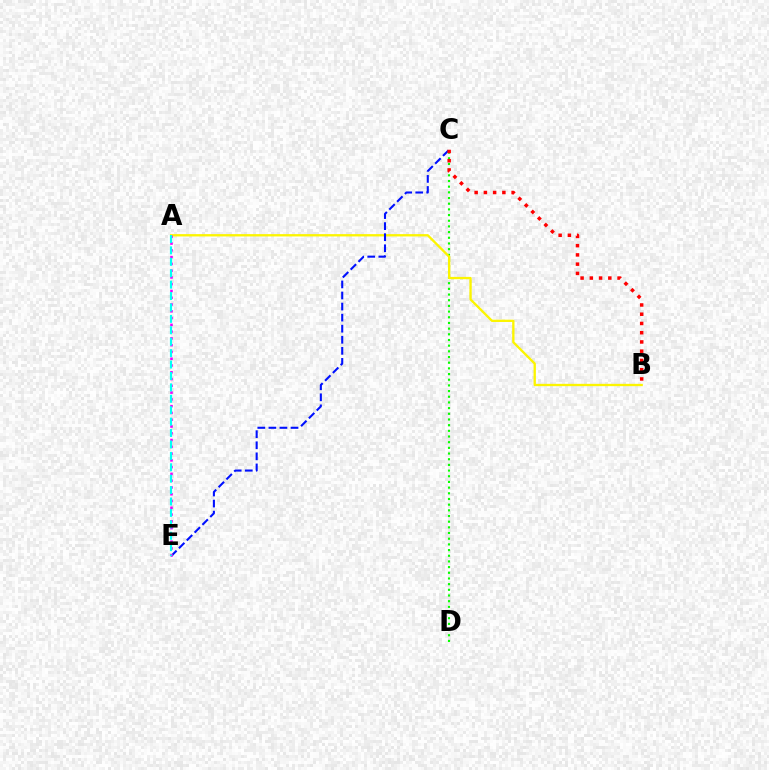{('C', 'D'): [{'color': '#08ff00', 'line_style': 'dotted', 'thickness': 1.54}], ('A', 'B'): [{'color': '#fcf500', 'line_style': 'solid', 'thickness': 1.68}], ('C', 'E'): [{'color': '#0010ff', 'line_style': 'dashed', 'thickness': 1.5}], ('A', 'E'): [{'color': '#ee00ff', 'line_style': 'dotted', 'thickness': 1.84}, {'color': '#00fff6', 'line_style': 'dashed', 'thickness': 1.55}], ('B', 'C'): [{'color': '#ff0000', 'line_style': 'dotted', 'thickness': 2.51}]}